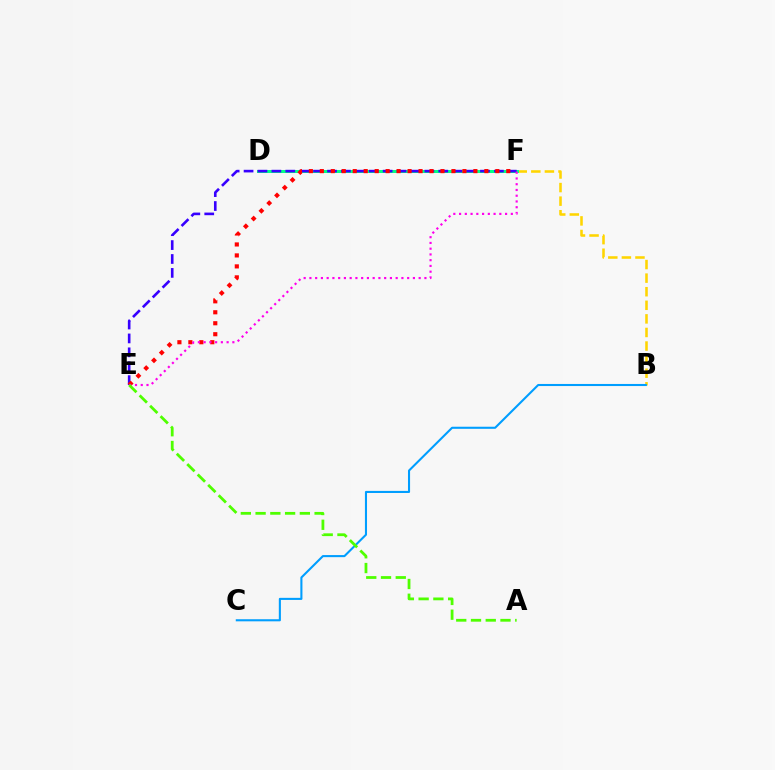{('B', 'F'): [{'color': '#ffd500', 'line_style': 'dashed', 'thickness': 1.85}], ('D', 'F'): [{'color': '#00ff86', 'line_style': 'solid', 'thickness': 2.15}], ('E', 'F'): [{'color': '#3700ff', 'line_style': 'dashed', 'thickness': 1.89}, {'color': '#ff0000', 'line_style': 'dotted', 'thickness': 2.98}, {'color': '#ff00ed', 'line_style': 'dotted', 'thickness': 1.56}], ('B', 'C'): [{'color': '#009eff', 'line_style': 'solid', 'thickness': 1.5}], ('A', 'E'): [{'color': '#4fff00', 'line_style': 'dashed', 'thickness': 2.0}]}